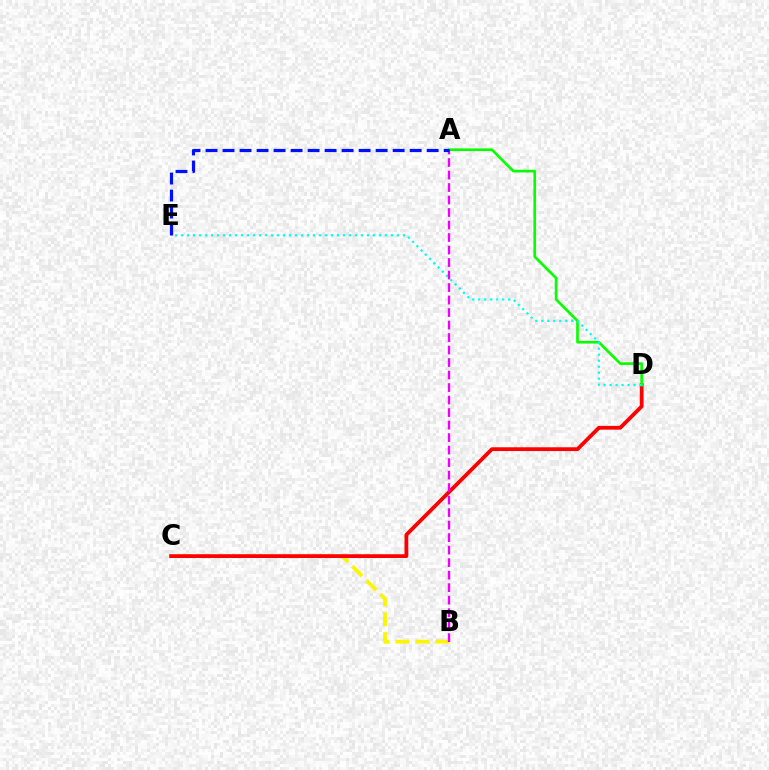{('B', 'C'): [{'color': '#fcf500', 'line_style': 'dashed', 'thickness': 2.7}], ('C', 'D'): [{'color': '#ff0000', 'line_style': 'solid', 'thickness': 2.72}], ('A', 'D'): [{'color': '#08ff00', 'line_style': 'solid', 'thickness': 1.93}], ('D', 'E'): [{'color': '#00fff6', 'line_style': 'dotted', 'thickness': 1.63}], ('A', 'B'): [{'color': '#ee00ff', 'line_style': 'dashed', 'thickness': 1.7}], ('A', 'E'): [{'color': '#0010ff', 'line_style': 'dashed', 'thickness': 2.31}]}